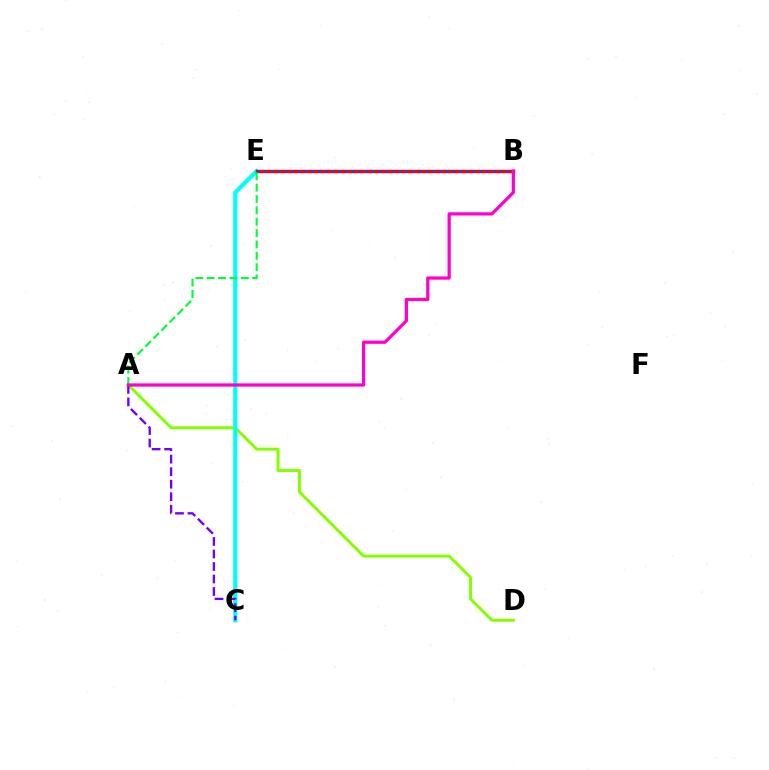{('A', 'D'): [{'color': '#84ff00', 'line_style': 'solid', 'thickness': 2.14}], ('C', 'E'): [{'color': '#00fff6', 'line_style': 'solid', 'thickness': 2.99}], ('A', 'C'): [{'color': '#7200ff', 'line_style': 'dashed', 'thickness': 1.7}], ('B', 'E'): [{'color': '#ffbd00', 'line_style': 'dotted', 'thickness': 2.28}, {'color': '#ff0000', 'line_style': 'solid', 'thickness': 2.48}, {'color': '#004bff', 'line_style': 'dotted', 'thickness': 1.83}], ('A', 'E'): [{'color': '#00ff39', 'line_style': 'dashed', 'thickness': 1.54}], ('A', 'B'): [{'color': '#ff00cf', 'line_style': 'solid', 'thickness': 2.32}]}